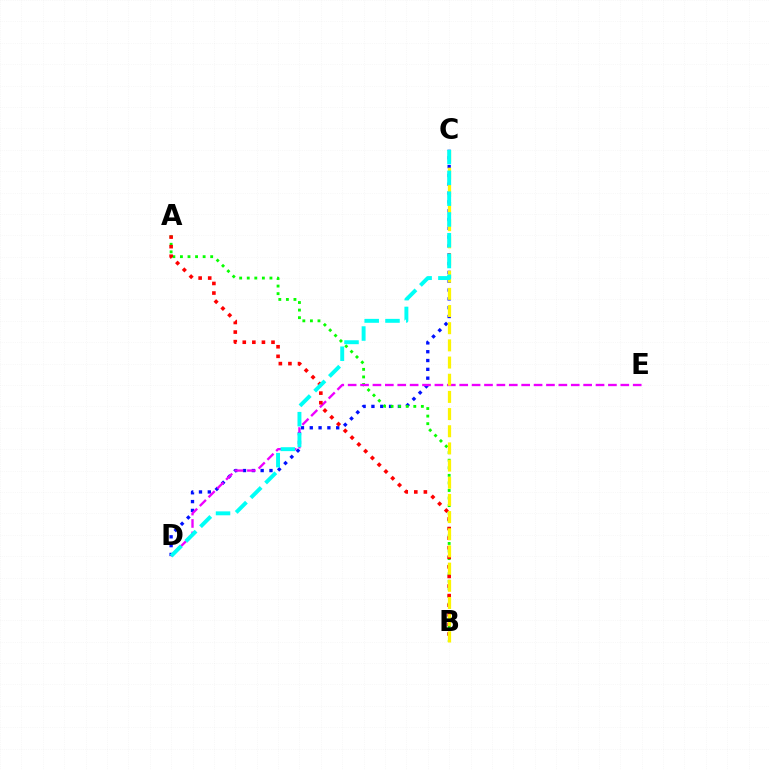{('C', 'D'): [{'color': '#0010ff', 'line_style': 'dotted', 'thickness': 2.4}, {'color': '#00fff6', 'line_style': 'dashed', 'thickness': 2.82}], ('A', 'B'): [{'color': '#08ff00', 'line_style': 'dotted', 'thickness': 2.06}, {'color': '#ff0000', 'line_style': 'dotted', 'thickness': 2.6}], ('D', 'E'): [{'color': '#ee00ff', 'line_style': 'dashed', 'thickness': 1.68}], ('B', 'C'): [{'color': '#fcf500', 'line_style': 'dashed', 'thickness': 2.33}]}